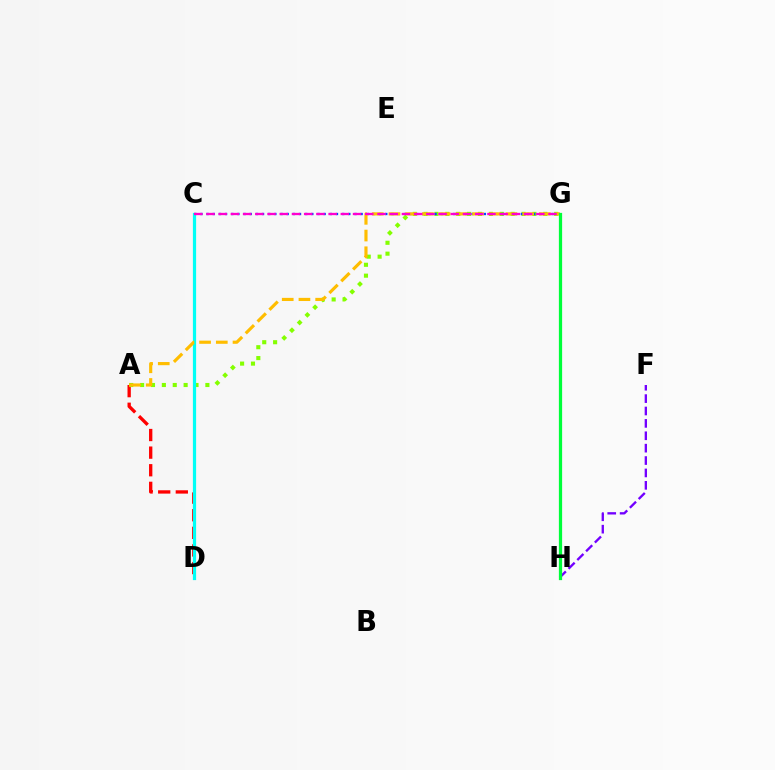{('F', 'H'): [{'color': '#7200ff', 'line_style': 'dashed', 'thickness': 1.68}], ('A', 'D'): [{'color': '#ff0000', 'line_style': 'dashed', 'thickness': 2.39}], ('A', 'G'): [{'color': '#84ff00', 'line_style': 'dotted', 'thickness': 2.96}, {'color': '#ffbd00', 'line_style': 'dashed', 'thickness': 2.27}], ('C', 'G'): [{'color': '#004bff', 'line_style': 'dotted', 'thickness': 1.67}, {'color': '#ff00cf', 'line_style': 'dashed', 'thickness': 1.66}], ('C', 'D'): [{'color': '#00fff6', 'line_style': 'solid', 'thickness': 2.31}], ('G', 'H'): [{'color': '#00ff39', 'line_style': 'solid', 'thickness': 2.34}]}